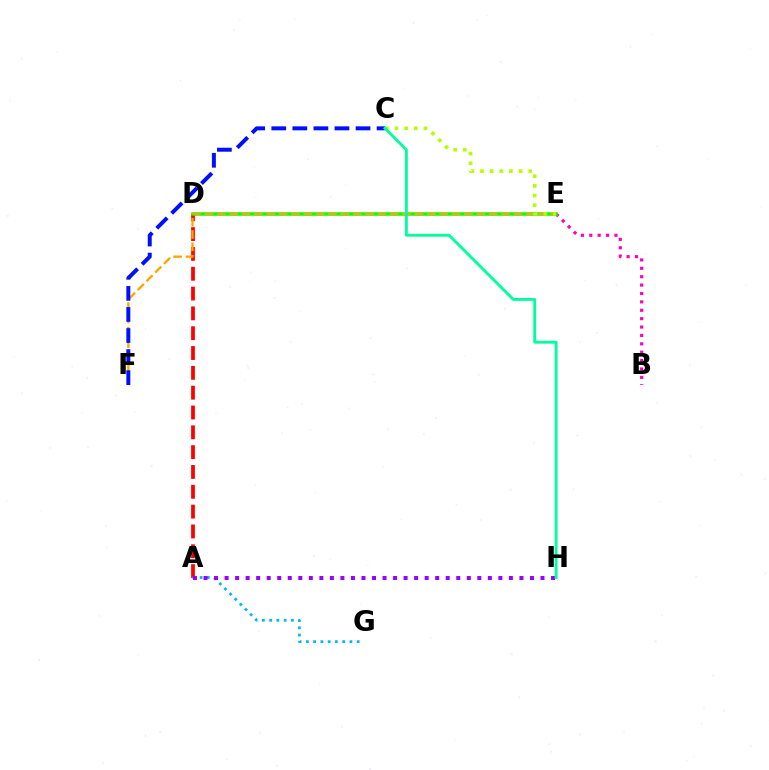{('A', 'D'): [{'color': '#ff0000', 'line_style': 'dashed', 'thickness': 2.69}], ('A', 'G'): [{'color': '#00b5ff', 'line_style': 'dotted', 'thickness': 1.97}], ('B', 'E'): [{'color': '#ff00bd', 'line_style': 'dotted', 'thickness': 2.28}], ('D', 'E'): [{'color': '#08ff00', 'line_style': 'solid', 'thickness': 2.54}], ('E', 'F'): [{'color': '#ffa500', 'line_style': 'dashed', 'thickness': 1.68}], ('C', 'F'): [{'color': '#0010ff', 'line_style': 'dashed', 'thickness': 2.86}], ('A', 'H'): [{'color': '#9b00ff', 'line_style': 'dotted', 'thickness': 2.86}], ('C', 'E'): [{'color': '#b3ff00', 'line_style': 'dotted', 'thickness': 2.62}], ('C', 'H'): [{'color': '#00ff9d', 'line_style': 'solid', 'thickness': 2.05}]}